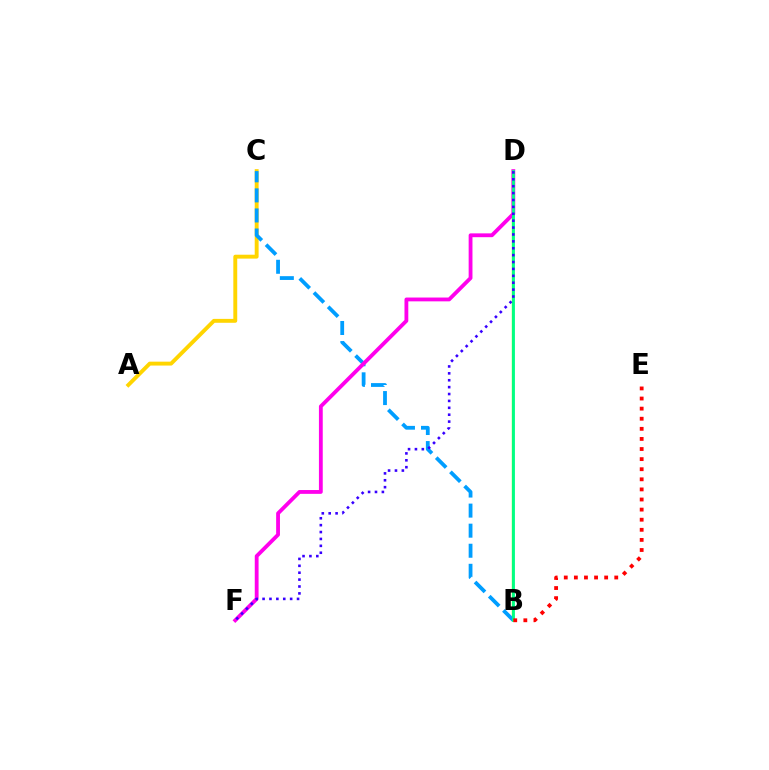{('A', 'C'): [{'color': '#ffd500', 'line_style': 'solid', 'thickness': 2.81}], ('B', 'D'): [{'color': '#4fff00', 'line_style': 'solid', 'thickness': 1.68}, {'color': '#00ff86', 'line_style': 'solid', 'thickness': 2.03}], ('B', 'C'): [{'color': '#009eff', 'line_style': 'dashed', 'thickness': 2.73}], ('D', 'F'): [{'color': '#ff00ed', 'line_style': 'solid', 'thickness': 2.75}, {'color': '#3700ff', 'line_style': 'dotted', 'thickness': 1.87}], ('B', 'E'): [{'color': '#ff0000', 'line_style': 'dotted', 'thickness': 2.74}]}